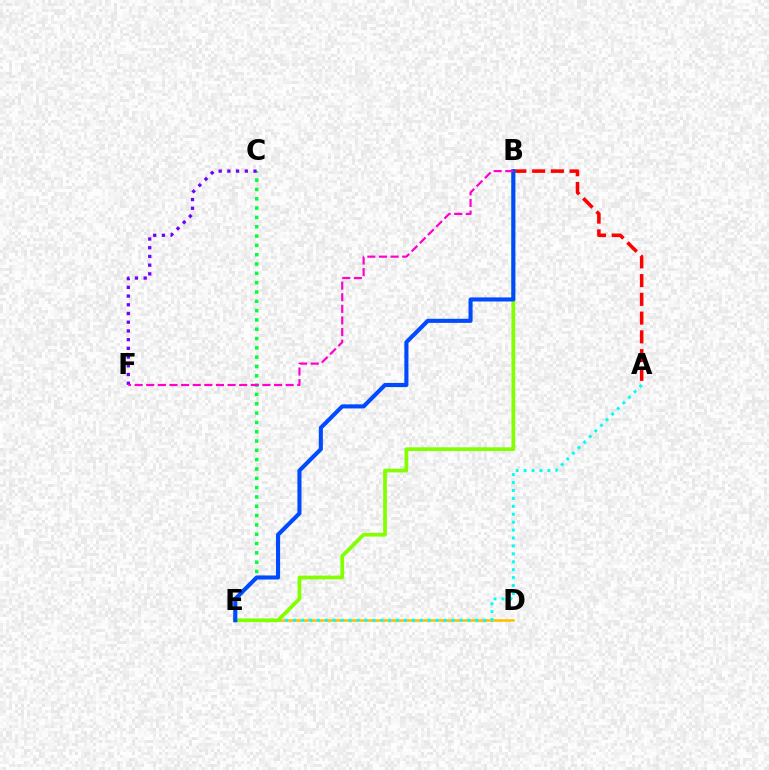{('C', 'E'): [{'color': '#00ff39', 'line_style': 'dotted', 'thickness': 2.53}], ('D', 'E'): [{'color': '#ffbd00', 'line_style': 'solid', 'thickness': 1.82}], ('A', 'E'): [{'color': '#00fff6', 'line_style': 'dotted', 'thickness': 2.15}], ('A', 'B'): [{'color': '#ff0000', 'line_style': 'dashed', 'thickness': 2.55}], ('B', 'E'): [{'color': '#84ff00', 'line_style': 'solid', 'thickness': 2.68}, {'color': '#004bff', 'line_style': 'solid', 'thickness': 2.94}], ('C', 'F'): [{'color': '#7200ff', 'line_style': 'dotted', 'thickness': 2.37}], ('B', 'F'): [{'color': '#ff00cf', 'line_style': 'dashed', 'thickness': 1.58}]}